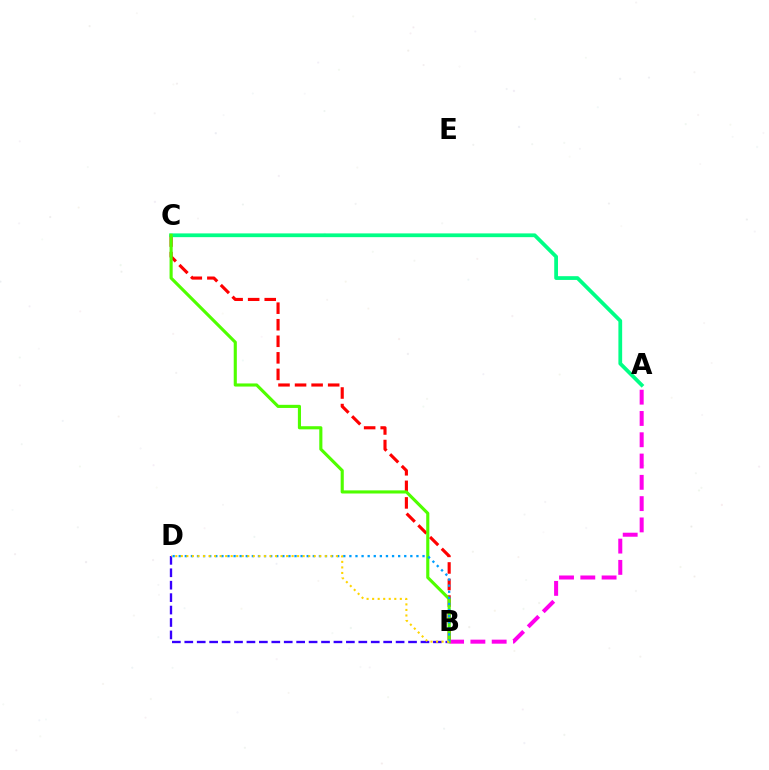{('B', 'C'): [{'color': '#ff0000', 'line_style': 'dashed', 'thickness': 2.25}, {'color': '#4fff00', 'line_style': 'solid', 'thickness': 2.25}], ('A', 'C'): [{'color': '#00ff86', 'line_style': 'solid', 'thickness': 2.71}], ('B', 'D'): [{'color': '#3700ff', 'line_style': 'dashed', 'thickness': 1.69}, {'color': '#009eff', 'line_style': 'dotted', 'thickness': 1.66}, {'color': '#ffd500', 'line_style': 'dotted', 'thickness': 1.5}], ('A', 'B'): [{'color': '#ff00ed', 'line_style': 'dashed', 'thickness': 2.89}]}